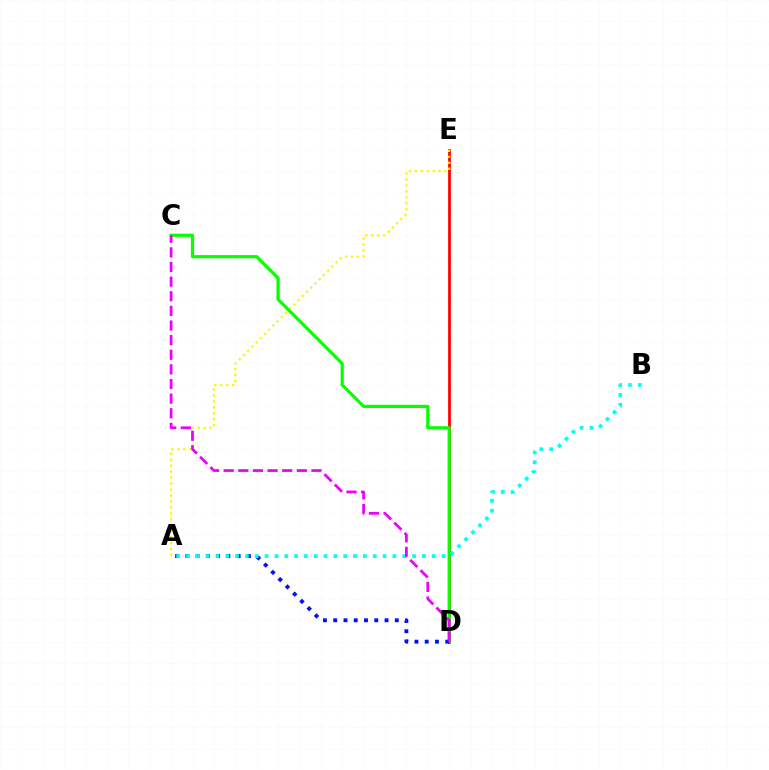{('D', 'E'): [{'color': '#ff0000', 'line_style': 'solid', 'thickness': 1.98}], ('A', 'E'): [{'color': '#fcf500', 'line_style': 'dotted', 'thickness': 1.62}], ('C', 'D'): [{'color': '#08ff00', 'line_style': 'solid', 'thickness': 2.31}, {'color': '#ee00ff', 'line_style': 'dashed', 'thickness': 1.99}], ('A', 'D'): [{'color': '#0010ff', 'line_style': 'dotted', 'thickness': 2.79}], ('A', 'B'): [{'color': '#00fff6', 'line_style': 'dotted', 'thickness': 2.67}]}